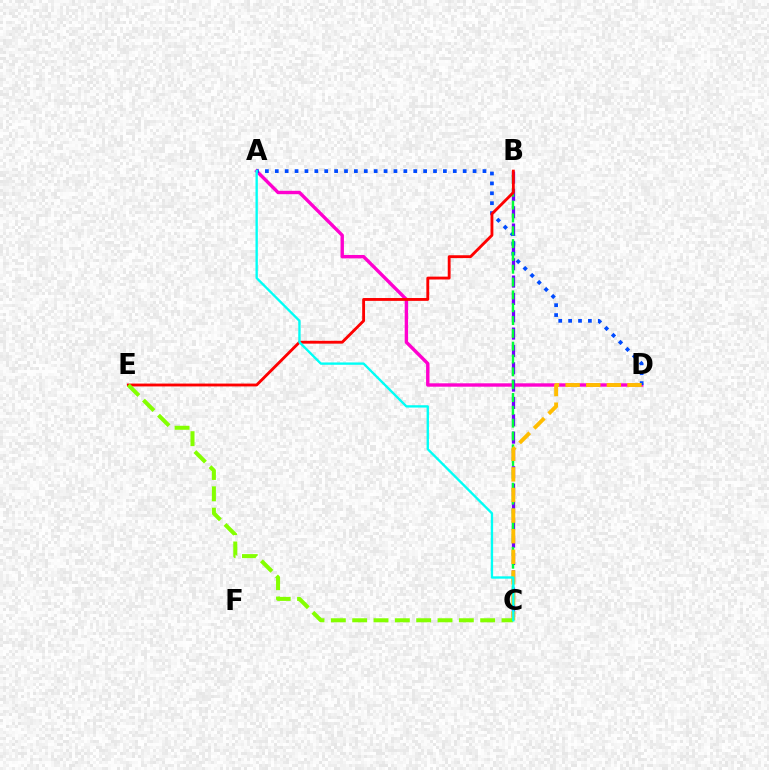{('A', 'D'): [{'color': '#ff00cf', 'line_style': 'solid', 'thickness': 2.44}, {'color': '#004bff', 'line_style': 'dotted', 'thickness': 2.69}], ('B', 'C'): [{'color': '#7200ff', 'line_style': 'dashed', 'thickness': 2.36}, {'color': '#00ff39', 'line_style': 'dashed', 'thickness': 1.74}], ('C', 'D'): [{'color': '#ffbd00', 'line_style': 'dashed', 'thickness': 2.8}], ('B', 'E'): [{'color': '#ff0000', 'line_style': 'solid', 'thickness': 2.05}], ('C', 'E'): [{'color': '#84ff00', 'line_style': 'dashed', 'thickness': 2.9}], ('A', 'C'): [{'color': '#00fff6', 'line_style': 'solid', 'thickness': 1.69}]}